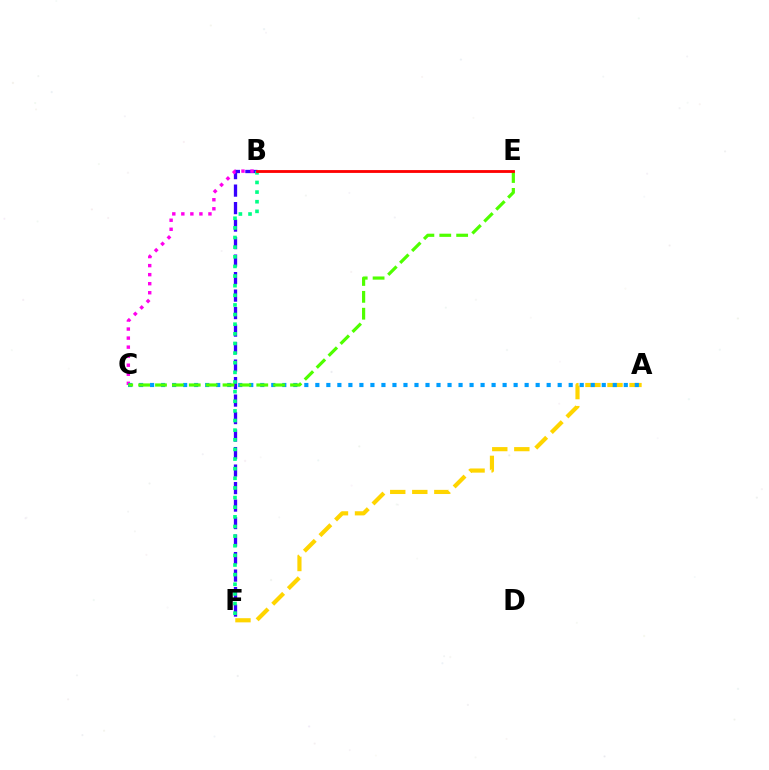{('B', 'F'): [{'color': '#3700ff', 'line_style': 'dashed', 'thickness': 2.38}, {'color': '#00ff86', 'line_style': 'dotted', 'thickness': 2.62}], ('B', 'C'): [{'color': '#ff00ed', 'line_style': 'dotted', 'thickness': 2.46}], ('A', 'F'): [{'color': '#ffd500', 'line_style': 'dashed', 'thickness': 2.99}], ('A', 'C'): [{'color': '#009eff', 'line_style': 'dotted', 'thickness': 2.99}], ('C', 'E'): [{'color': '#4fff00', 'line_style': 'dashed', 'thickness': 2.29}], ('B', 'E'): [{'color': '#ff0000', 'line_style': 'solid', 'thickness': 2.03}]}